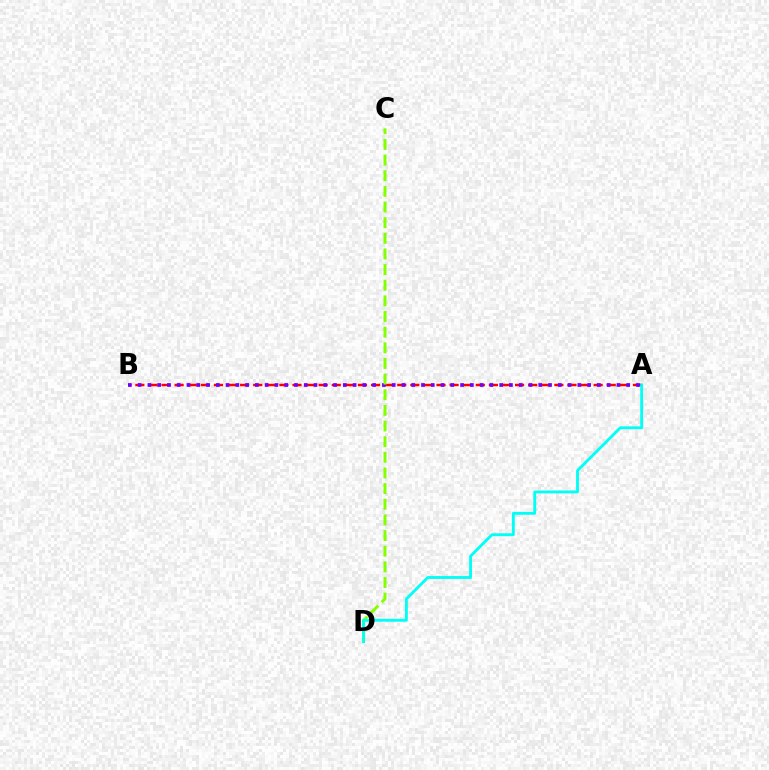{('A', 'B'): [{'color': '#ff0000', 'line_style': 'dashed', 'thickness': 1.78}, {'color': '#7200ff', 'line_style': 'dotted', 'thickness': 2.65}], ('C', 'D'): [{'color': '#84ff00', 'line_style': 'dashed', 'thickness': 2.13}], ('A', 'D'): [{'color': '#00fff6', 'line_style': 'solid', 'thickness': 2.06}]}